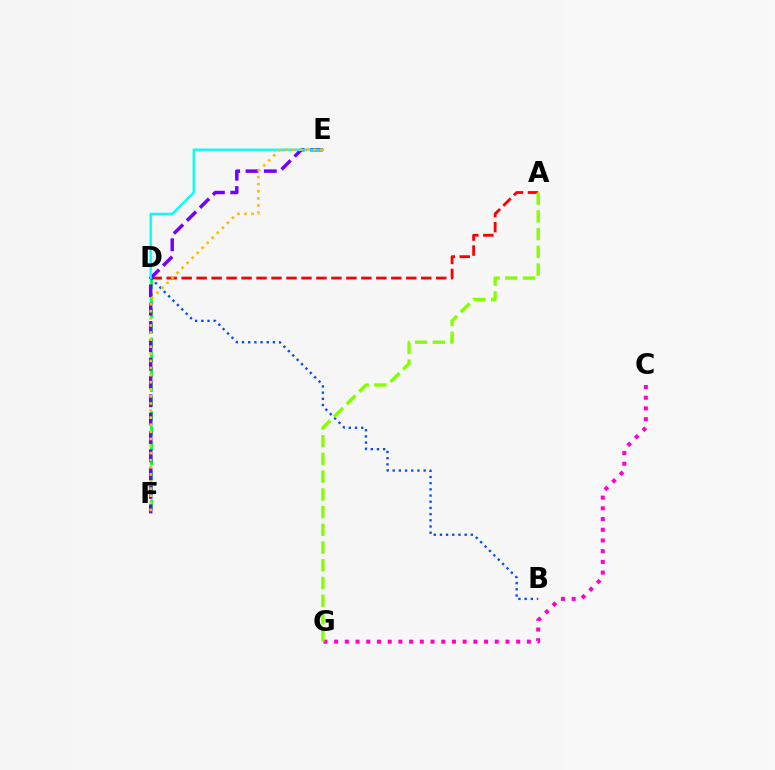{('C', 'G'): [{'color': '#ff00cf', 'line_style': 'dotted', 'thickness': 2.91}], ('D', 'F'): [{'color': '#00ff39', 'line_style': 'dashed', 'thickness': 2.0}], ('A', 'D'): [{'color': '#ff0000', 'line_style': 'dashed', 'thickness': 2.03}], ('E', 'F'): [{'color': '#7200ff', 'line_style': 'dashed', 'thickness': 2.49}, {'color': '#ffbd00', 'line_style': 'dotted', 'thickness': 1.93}], ('B', 'D'): [{'color': '#004bff', 'line_style': 'dotted', 'thickness': 1.68}], ('D', 'E'): [{'color': '#00fff6', 'line_style': 'solid', 'thickness': 1.68}], ('A', 'G'): [{'color': '#84ff00', 'line_style': 'dashed', 'thickness': 2.41}]}